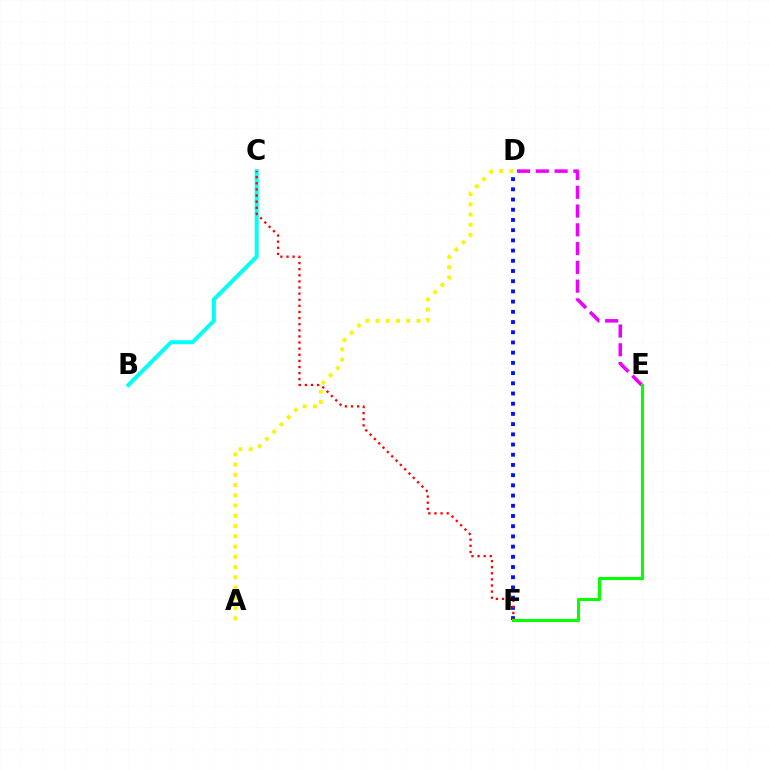{('D', 'F'): [{'color': '#0010ff', 'line_style': 'dotted', 'thickness': 2.77}], ('A', 'D'): [{'color': '#fcf500', 'line_style': 'dotted', 'thickness': 2.79}], ('B', 'C'): [{'color': '#00fff6', 'line_style': 'solid', 'thickness': 2.85}], ('D', 'E'): [{'color': '#ee00ff', 'line_style': 'dashed', 'thickness': 2.55}], ('C', 'F'): [{'color': '#ff0000', 'line_style': 'dotted', 'thickness': 1.66}], ('E', 'F'): [{'color': '#08ff00', 'line_style': 'solid', 'thickness': 2.22}]}